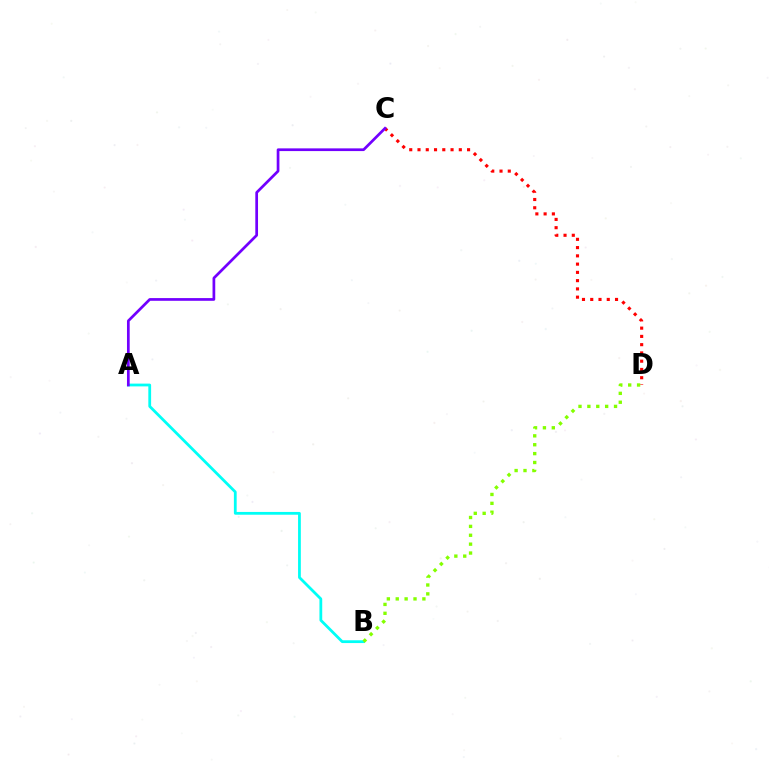{('A', 'B'): [{'color': '#00fff6', 'line_style': 'solid', 'thickness': 2.0}], ('C', 'D'): [{'color': '#ff0000', 'line_style': 'dotted', 'thickness': 2.24}], ('B', 'D'): [{'color': '#84ff00', 'line_style': 'dotted', 'thickness': 2.41}], ('A', 'C'): [{'color': '#7200ff', 'line_style': 'solid', 'thickness': 1.95}]}